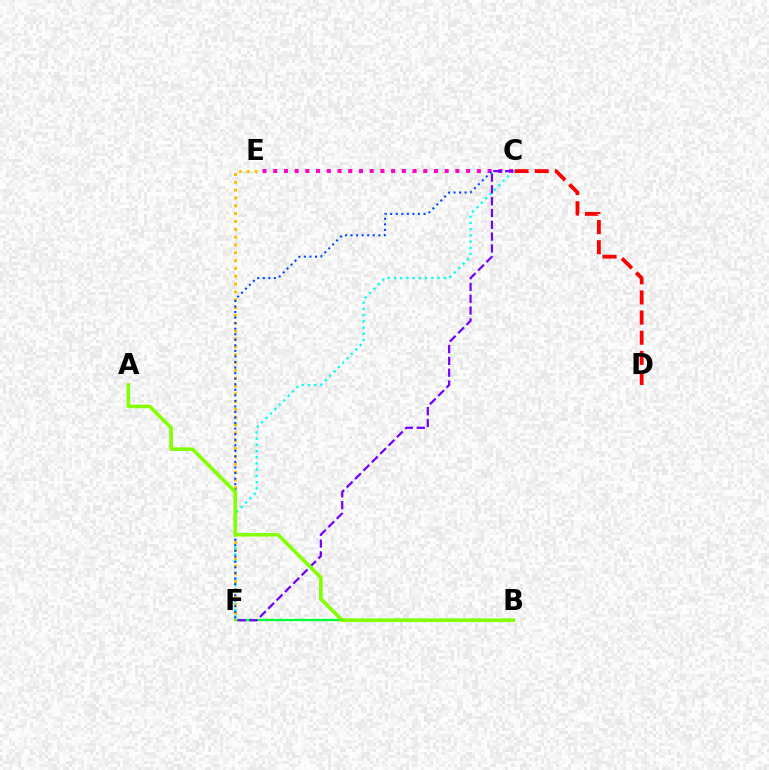{('C', 'D'): [{'color': '#ff0000', 'line_style': 'dashed', 'thickness': 2.73}], ('C', 'F'): [{'color': '#00fff6', 'line_style': 'dotted', 'thickness': 1.69}, {'color': '#004bff', 'line_style': 'dotted', 'thickness': 1.51}, {'color': '#7200ff', 'line_style': 'dashed', 'thickness': 1.61}], ('C', 'E'): [{'color': '#ff00cf', 'line_style': 'dotted', 'thickness': 2.91}], ('B', 'F'): [{'color': '#00ff39', 'line_style': 'solid', 'thickness': 1.61}], ('E', 'F'): [{'color': '#ffbd00', 'line_style': 'dotted', 'thickness': 2.13}], ('A', 'B'): [{'color': '#84ff00', 'line_style': 'solid', 'thickness': 2.6}]}